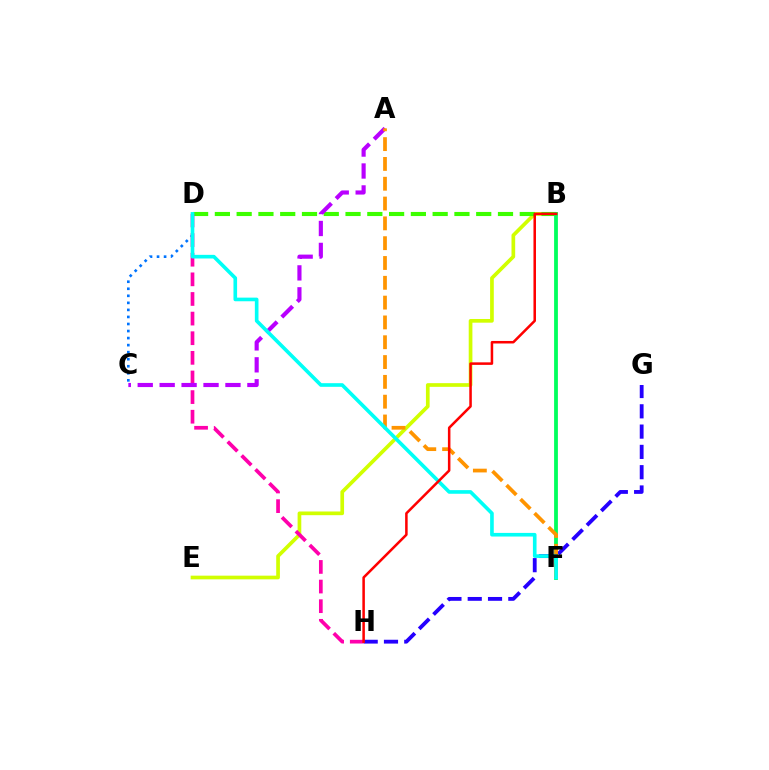{('B', 'E'): [{'color': '#d1ff00', 'line_style': 'solid', 'thickness': 2.66}], ('G', 'H'): [{'color': '#2500ff', 'line_style': 'dashed', 'thickness': 2.76}], ('B', 'D'): [{'color': '#3dff00', 'line_style': 'dashed', 'thickness': 2.96}], ('C', 'D'): [{'color': '#0074ff', 'line_style': 'dotted', 'thickness': 1.91}], ('B', 'F'): [{'color': '#00ff5c', 'line_style': 'solid', 'thickness': 2.74}], ('D', 'H'): [{'color': '#ff00ac', 'line_style': 'dashed', 'thickness': 2.67}], ('A', 'C'): [{'color': '#b900ff', 'line_style': 'dashed', 'thickness': 2.98}], ('A', 'F'): [{'color': '#ff9400', 'line_style': 'dashed', 'thickness': 2.69}], ('D', 'F'): [{'color': '#00fff6', 'line_style': 'solid', 'thickness': 2.62}], ('B', 'H'): [{'color': '#ff0000', 'line_style': 'solid', 'thickness': 1.82}]}